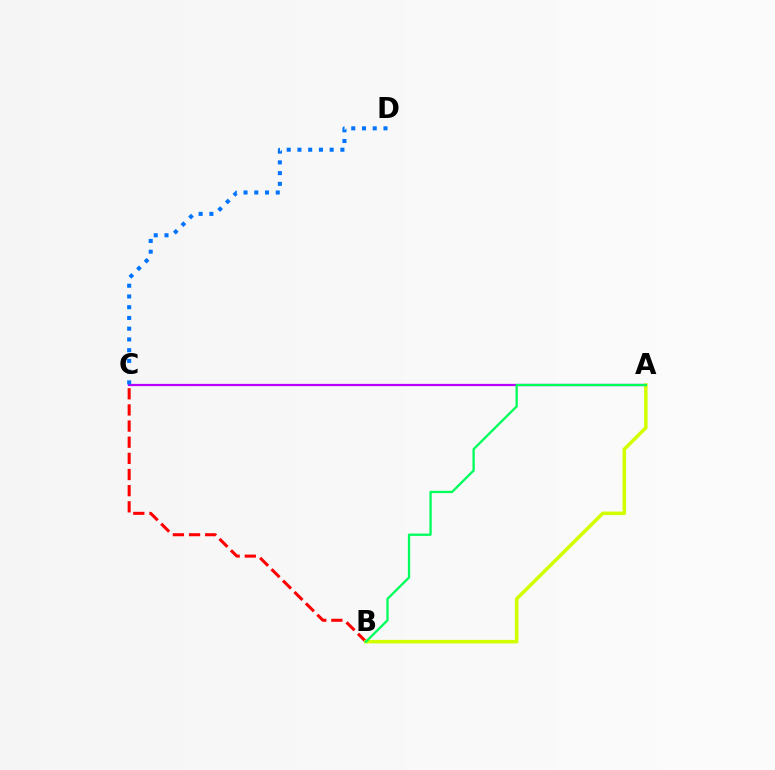{('A', 'C'): [{'color': '#b900ff', 'line_style': 'solid', 'thickness': 1.61}], ('B', 'C'): [{'color': '#ff0000', 'line_style': 'dashed', 'thickness': 2.19}], ('A', 'B'): [{'color': '#d1ff00', 'line_style': 'solid', 'thickness': 2.54}, {'color': '#00ff5c', 'line_style': 'solid', 'thickness': 1.66}], ('C', 'D'): [{'color': '#0074ff', 'line_style': 'dotted', 'thickness': 2.92}]}